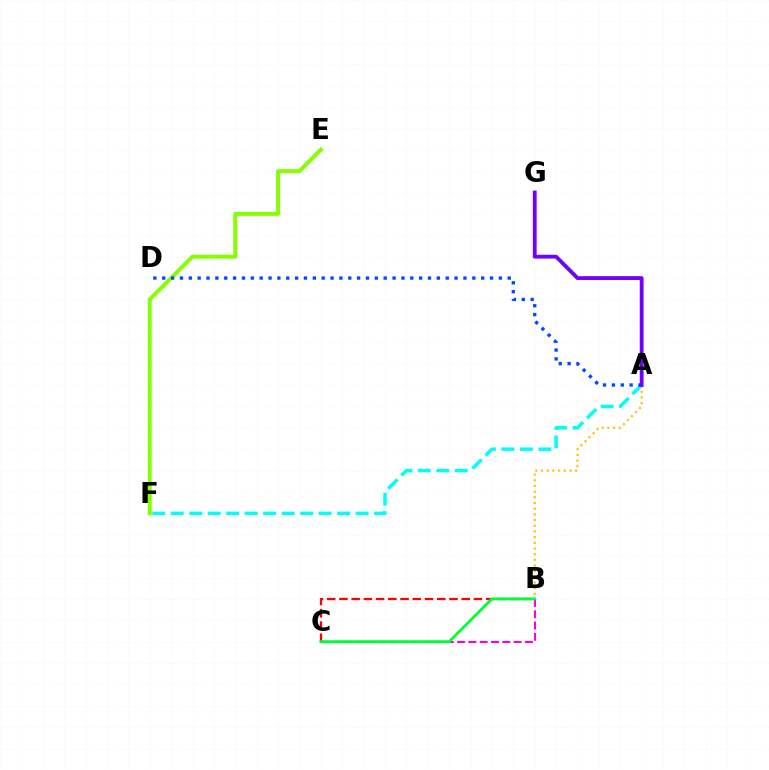{('A', 'F'): [{'color': '#00fff6', 'line_style': 'dashed', 'thickness': 2.51}], ('E', 'F'): [{'color': '#84ff00', 'line_style': 'solid', 'thickness': 2.85}], ('B', 'C'): [{'color': '#ff0000', 'line_style': 'dashed', 'thickness': 1.66}, {'color': '#ff00cf', 'line_style': 'dashed', 'thickness': 1.53}, {'color': '#00ff39', 'line_style': 'solid', 'thickness': 2.04}], ('A', 'D'): [{'color': '#004bff', 'line_style': 'dotted', 'thickness': 2.41}], ('A', 'B'): [{'color': '#ffbd00', 'line_style': 'dotted', 'thickness': 1.54}], ('A', 'G'): [{'color': '#7200ff', 'line_style': 'solid', 'thickness': 2.75}]}